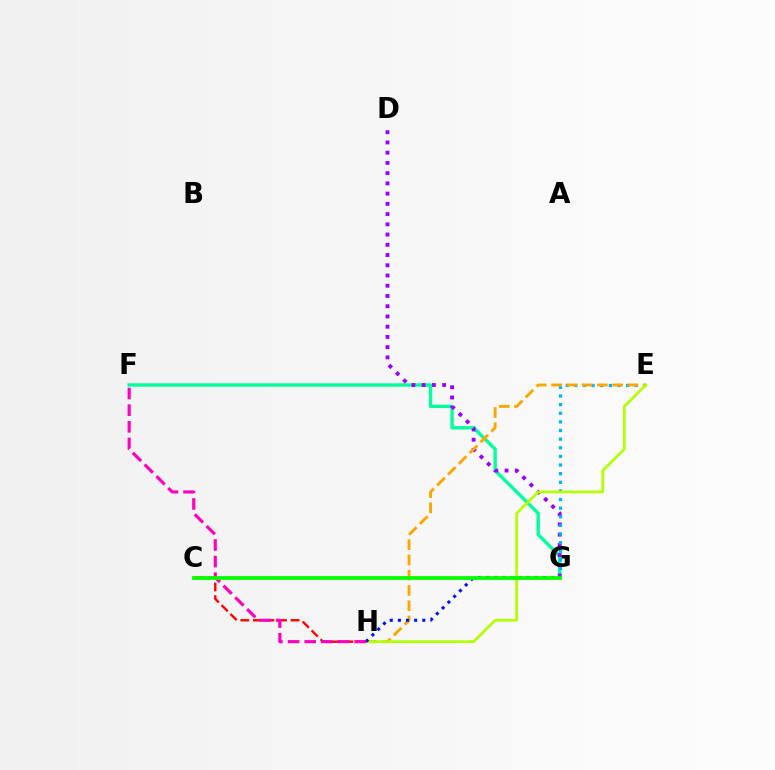{('F', 'G'): [{'color': '#00ff9d', 'line_style': 'solid', 'thickness': 2.42}], ('D', 'G'): [{'color': '#9b00ff', 'line_style': 'dotted', 'thickness': 2.78}], ('E', 'G'): [{'color': '#00b5ff', 'line_style': 'dotted', 'thickness': 2.34}], ('E', 'H'): [{'color': '#ffa500', 'line_style': 'dashed', 'thickness': 2.07}, {'color': '#b3ff00', 'line_style': 'solid', 'thickness': 1.97}], ('C', 'H'): [{'color': '#ff0000', 'line_style': 'dashed', 'thickness': 1.71}], ('G', 'H'): [{'color': '#0010ff', 'line_style': 'dotted', 'thickness': 2.21}], ('F', 'H'): [{'color': '#ff00bd', 'line_style': 'dashed', 'thickness': 2.26}], ('C', 'G'): [{'color': '#08ff00', 'line_style': 'solid', 'thickness': 2.72}]}